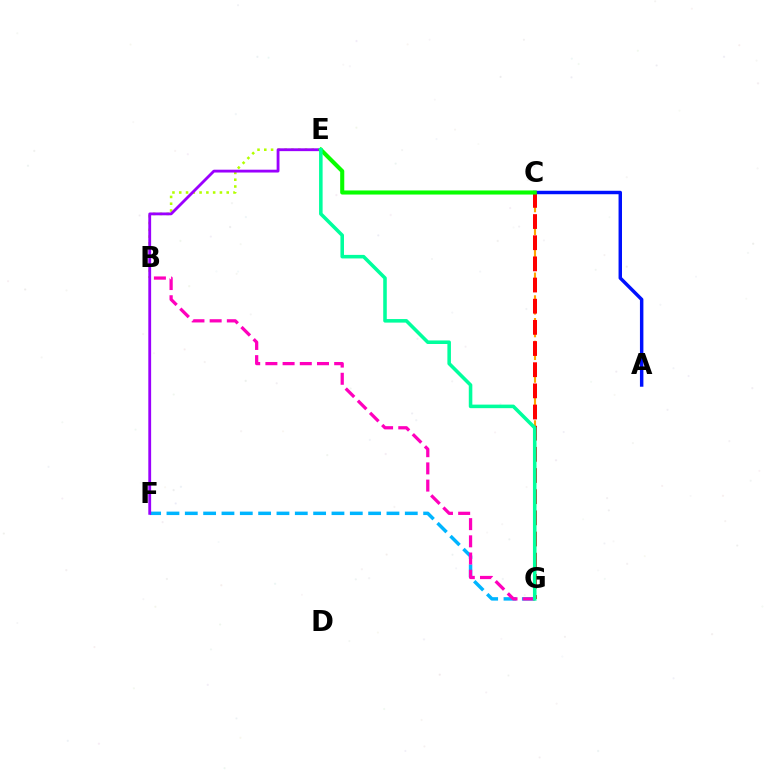{('A', 'C'): [{'color': '#0010ff', 'line_style': 'solid', 'thickness': 2.49}], ('C', 'G'): [{'color': '#ffa500', 'line_style': 'dashed', 'thickness': 1.54}, {'color': '#ff0000', 'line_style': 'dashed', 'thickness': 2.87}], ('B', 'E'): [{'color': '#b3ff00', 'line_style': 'dotted', 'thickness': 1.84}], ('F', 'G'): [{'color': '#00b5ff', 'line_style': 'dashed', 'thickness': 2.49}], ('E', 'F'): [{'color': '#9b00ff', 'line_style': 'solid', 'thickness': 2.03}], ('C', 'E'): [{'color': '#08ff00', 'line_style': 'solid', 'thickness': 2.94}], ('B', 'G'): [{'color': '#ff00bd', 'line_style': 'dashed', 'thickness': 2.34}], ('E', 'G'): [{'color': '#00ff9d', 'line_style': 'solid', 'thickness': 2.56}]}